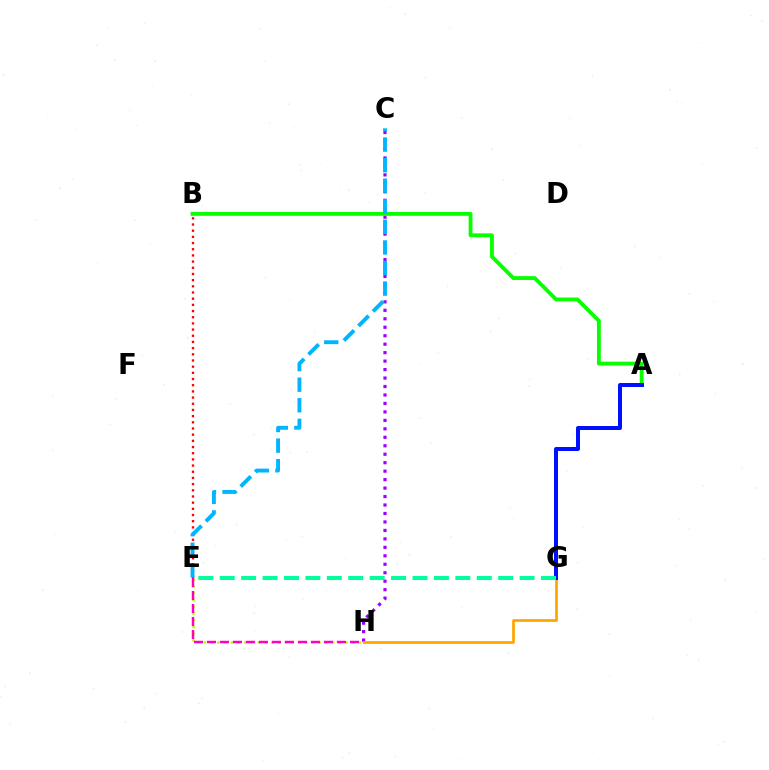{('C', 'H'): [{'color': '#9b00ff', 'line_style': 'dotted', 'thickness': 2.3}], ('A', 'B'): [{'color': '#08ff00', 'line_style': 'solid', 'thickness': 2.76}], ('E', 'H'): [{'color': '#b3ff00', 'line_style': 'dotted', 'thickness': 1.83}, {'color': '#ff00bd', 'line_style': 'dashed', 'thickness': 1.77}], ('B', 'E'): [{'color': '#ff0000', 'line_style': 'dotted', 'thickness': 1.68}], ('G', 'H'): [{'color': '#ffa500', 'line_style': 'solid', 'thickness': 1.95}], ('C', 'E'): [{'color': '#00b5ff', 'line_style': 'dashed', 'thickness': 2.8}], ('A', 'G'): [{'color': '#0010ff', 'line_style': 'solid', 'thickness': 2.88}], ('E', 'G'): [{'color': '#00ff9d', 'line_style': 'dashed', 'thickness': 2.91}]}